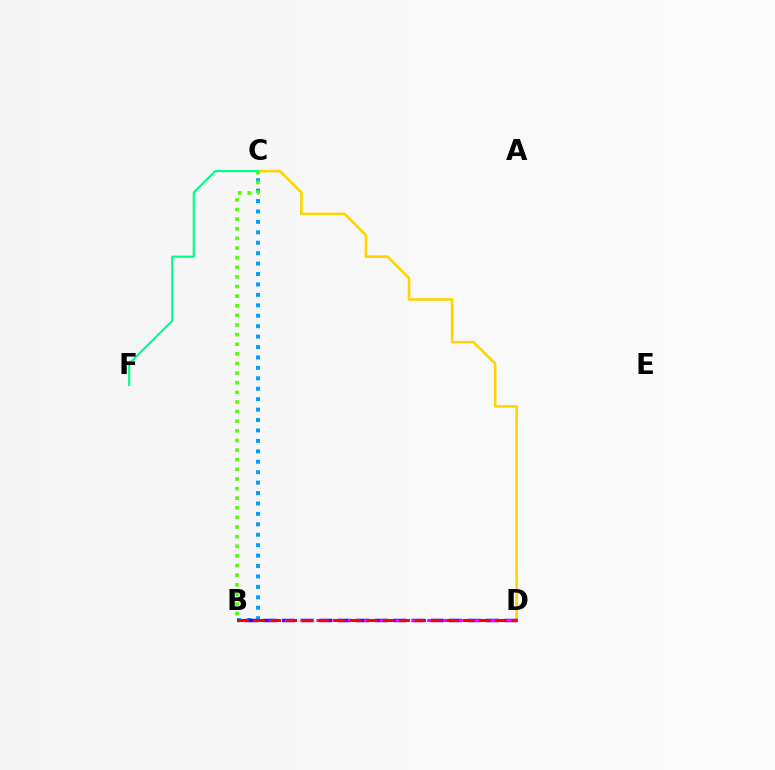{('B', 'C'): [{'color': '#009eff', 'line_style': 'dotted', 'thickness': 2.83}, {'color': '#4fff00', 'line_style': 'dotted', 'thickness': 2.61}], ('C', 'D'): [{'color': '#ffd500', 'line_style': 'solid', 'thickness': 1.88}], ('B', 'D'): [{'color': '#3700ff', 'line_style': 'dashed', 'thickness': 2.52}, {'color': '#ff00ed', 'line_style': 'dashed', 'thickness': 2.15}, {'color': '#ff0000', 'line_style': 'dashed', 'thickness': 2.19}], ('C', 'F'): [{'color': '#00ff86', 'line_style': 'solid', 'thickness': 1.55}]}